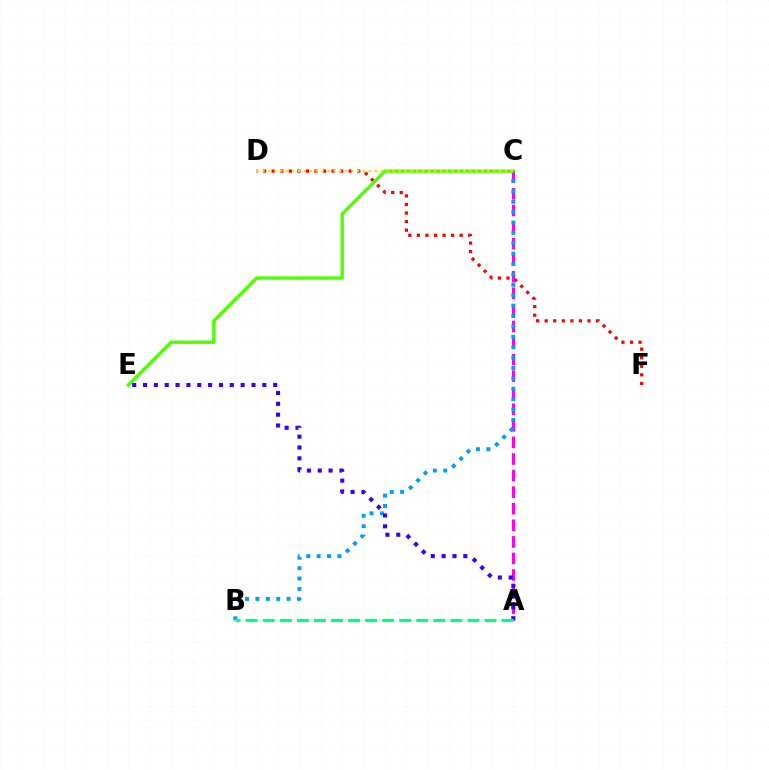{('D', 'F'): [{'color': '#ff0000', 'line_style': 'dotted', 'thickness': 2.33}], ('A', 'C'): [{'color': '#ff00ed', 'line_style': 'dashed', 'thickness': 2.25}], ('C', 'E'): [{'color': '#4fff00', 'line_style': 'solid', 'thickness': 2.43}], ('B', 'C'): [{'color': '#009eff', 'line_style': 'dotted', 'thickness': 2.82}], ('C', 'D'): [{'color': '#ffd500', 'line_style': 'dotted', 'thickness': 1.61}], ('A', 'E'): [{'color': '#3700ff', 'line_style': 'dotted', 'thickness': 2.95}], ('A', 'B'): [{'color': '#00ff86', 'line_style': 'dashed', 'thickness': 2.32}]}